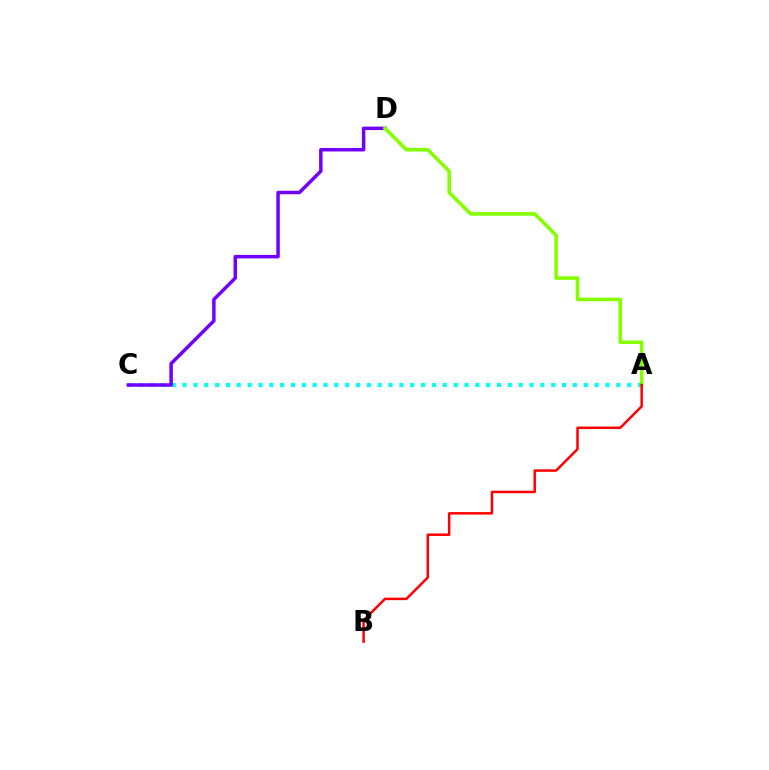{('A', 'C'): [{'color': '#00fff6', 'line_style': 'dotted', 'thickness': 2.95}], ('C', 'D'): [{'color': '#7200ff', 'line_style': 'solid', 'thickness': 2.51}], ('A', 'D'): [{'color': '#84ff00', 'line_style': 'solid', 'thickness': 2.57}], ('A', 'B'): [{'color': '#ff0000', 'line_style': 'solid', 'thickness': 1.8}]}